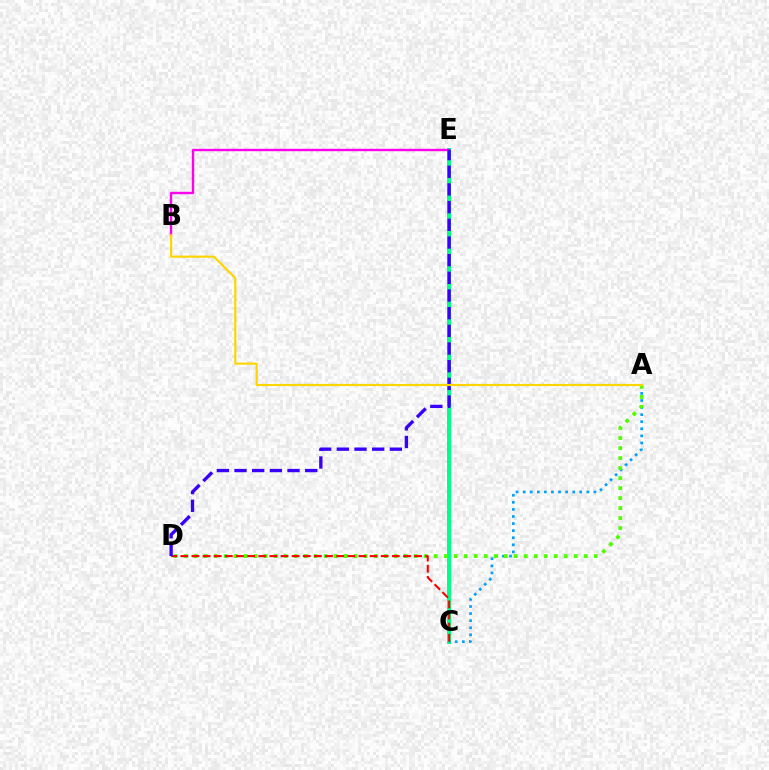{('C', 'E'): [{'color': '#00ff86', 'line_style': 'solid', 'thickness': 2.87}], ('B', 'E'): [{'color': '#ff00ed', 'line_style': 'solid', 'thickness': 1.73}], ('A', 'C'): [{'color': '#009eff', 'line_style': 'dotted', 'thickness': 1.92}], ('A', 'D'): [{'color': '#4fff00', 'line_style': 'dotted', 'thickness': 2.72}], ('C', 'D'): [{'color': '#ff0000', 'line_style': 'dashed', 'thickness': 1.51}], ('D', 'E'): [{'color': '#3700ff', 'line_style': 'dashed', 'thickness': 2.4}], ('A', 'B'): [{'color': '#ffd500', 'line_style': 'solid', 'thickness': 1.55}]}